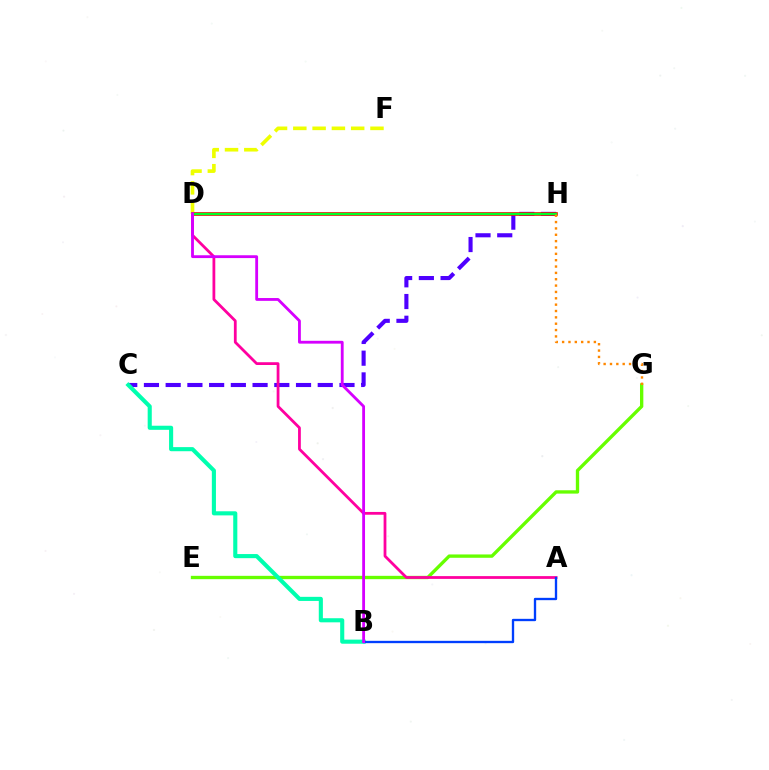{('D', 'F'): [{'color': '#eeff00', 'line_style': 'dashed', 'thickness': 2.62}], ('E', 'G'): [{'color': '#66ff00', 'line_style': 'solid', 'thickness': 2.4}], ('C', 'H'): [{'color': '#4f00ff', 'line_style': 'dashed', 'thickness': 2.95}], ('D', 'H'): [{'color': '#00c7ff', 'line_style': 'solid', 'thickness': 1.7}, {'color': '#ff0000', 'line_style': 'solid', 'thickness': 2.6}, {'color': '#00ff27', 'line_style': 'solid', 'thickness': 1.64}], ('A', 'D'): [{'color': '#ff00a0', 'line_style': 'solid', 'thickness': 2.0}], ('B', 'C'): [{'color': '#00ffaf', 'line_style': 'solid', 'thickness': 2.95}], ('A', 'B'): [{'color': '#003fff', 'line_style': 'solid', 'thickness': 1.68}], ('B', 'D'): [{'color': '#d600ff', 'line_style': 'solid', 'thickness': 2.04}], ('G', 'H'): [{'color': '#ff8800', 'line_style': 'dotted', 'thickness': 1.73}]}